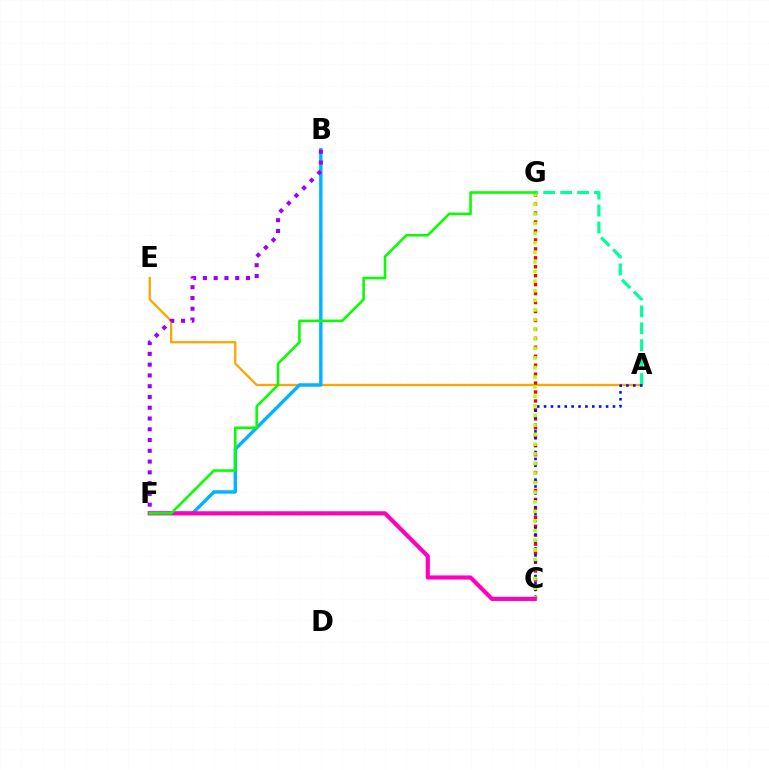{('A', 'E'): [{'color': '#ffa500', 'line_style': 'solid', 'thickness': 1.65}], ('A', 'G'): [{'color': '#00ff9d', 'line_style': 'dashed', 'thickness': 2.3}], ('C', 'G'): [{'color': '#ff0000', 'line_style': 'dotted', 'thickness': 2.43}, {'color': '#b3ff00', 'line_style': 'dotted', 'thickness': 2.61}], ('A', 'C'): [{'color': '#0010ff', 'line_style': 'dotted', 'thickness': 1.87}], ('B', 'F'): [{'color': '#00b5ff', 'line_style': 'solid', 'thickness': 2.45}, {'color': '#9b00ff', 'line_style': 'dotted', 'thickness': 2.93}], ('C', 'F'): [{'color': '#ff00bd', 'line_style': 'solid', 'thickness': 2.98}], ('F', 'G'): [{'color': '#08ff00', 'line_style': 'solid', 'thickness': 1.85}]}